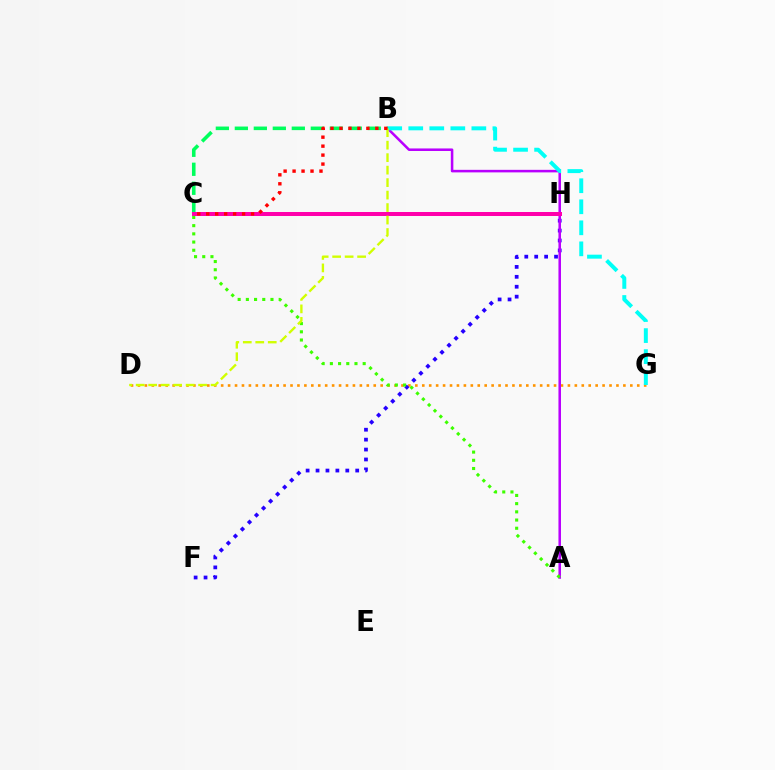{('D', 'G'): [{'color': '#ff9400', 'line_style': 'dotted', 'thickness': 1.88}], ('F', 'H'): [{'color': '#2500ff', 'line_style': 'dotted', 'thickness': 2.7}], ('C', 'H'): [{'color': '#0074ff', 'line_style': 'solid', 'thickness': 2.76}, {'color': '#ff00ac', 'line_style': 'solid', 'thickness': 2.87}], ('A', 'B'): [{'color': '#b900ff', 'line_style': 'solid', 'thickness': 1.83}], ('B', 'G'): [{'color': '#00fff6', 'line_style': 'dashed', 'thickness': 2.86}], ('B', 'C'): [{'color': '#00ff5c', 'line_style': 'dashed', 'thickness': 2.58}, {'color': '#ff0000', 'line_style': 'dotted', 'thickness': 2.44}], ('A', 'C'): [{'color': '#3dff00', 'line_style': 'dotted', 'thickness': 2.23}], ('B', 'D'): [{'color': '#d1ff00', 'line_style': 'dashed', 'thickness': 1.7}]}